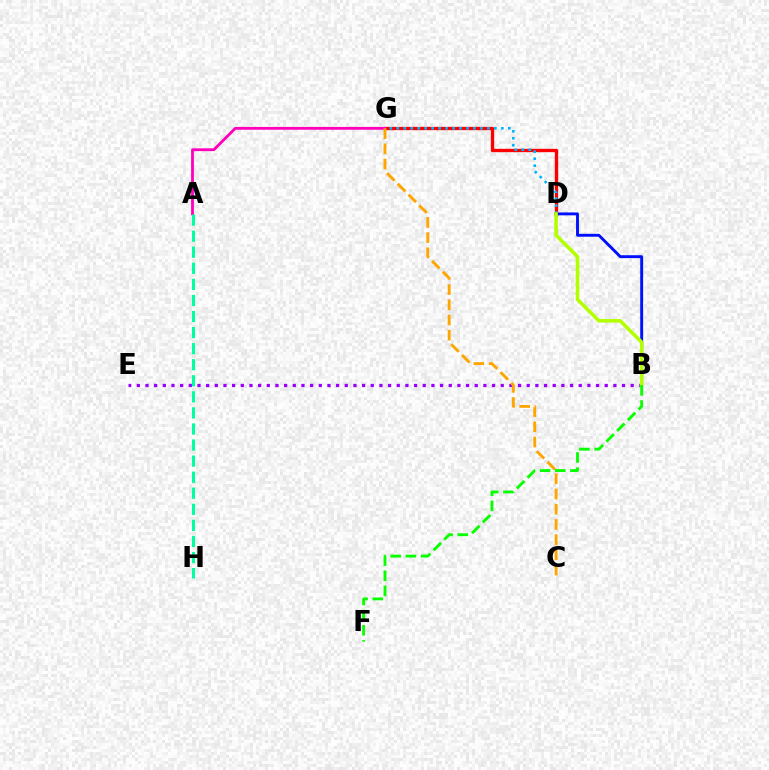{('D', 'G'): [{'color': '#ff0000', 'line_style': 'solid', 'thickness': 2.39}, {'color': '#00b5ff', 'line_style': 'dotted', 'thickness': 1.89}], ('B', 'D'): [{'color': '#0010ff', 'line_style': 'solid', 'thickness': 2.08}, {'color': '#b3ff00', 'line_style': 'solid', 'thickness': 2.57}], ('B', 'E'): [{'color': '#9b00ff', 'line_style': 'dotted', 'thickness': 2.35}], ('A', 'G'): [{'color': '#ff00bd', 'line_style': 'solid', 'thickness': 2.02}], ('C', 'G'): [{'color': '#ffa500', 'line_style': 'dashed', 'thickness': 2.07}], ('A', 'H'): [{'color': '#00ff9d', 'line_style': 'dashed', 'thickness': 2.18}], ('B', 'F'): [{'color': '#08ff00', 'line_style': 'dashed', 'thickness': 2.06}]}